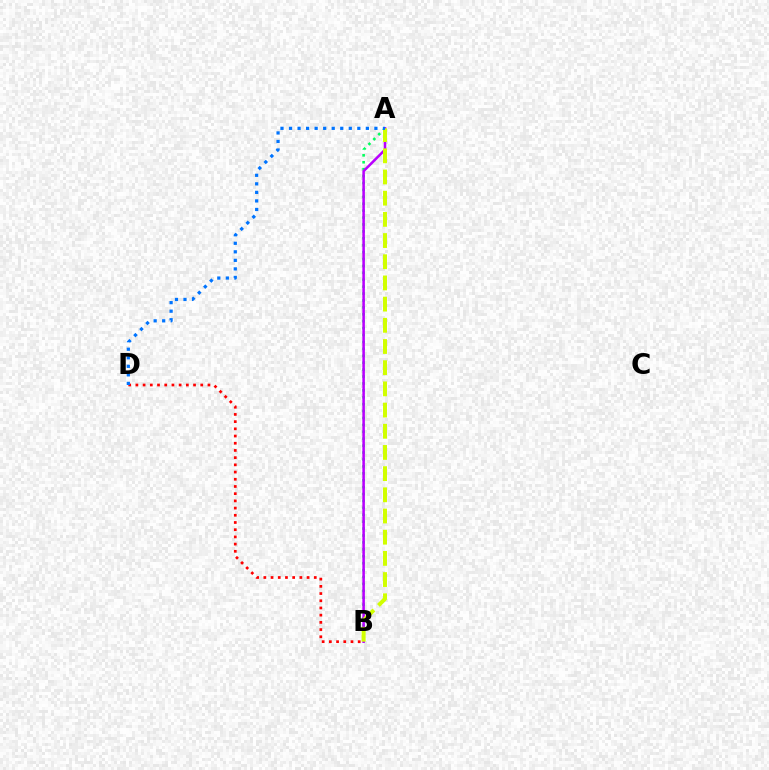{('A', 'B'): [{'color': '#00ff5c', 'line_style': 'dotted', 'thickness': 1.88}, {'color': '#b900ff', 'line_style': 'solid', 'thickness': 1.83}, {'color': '#d1ff00', 'line_style': 'dashed', 'thickness': 2.88}], ('B', 'D'): [{'color': '#ff0000', 'line_style': 'dotted', 'thickness': 1.96}], ('A', 'D'): [{'color': '#0074ff', 'line_style': 'dotted', 'thickness': 2.32}]}